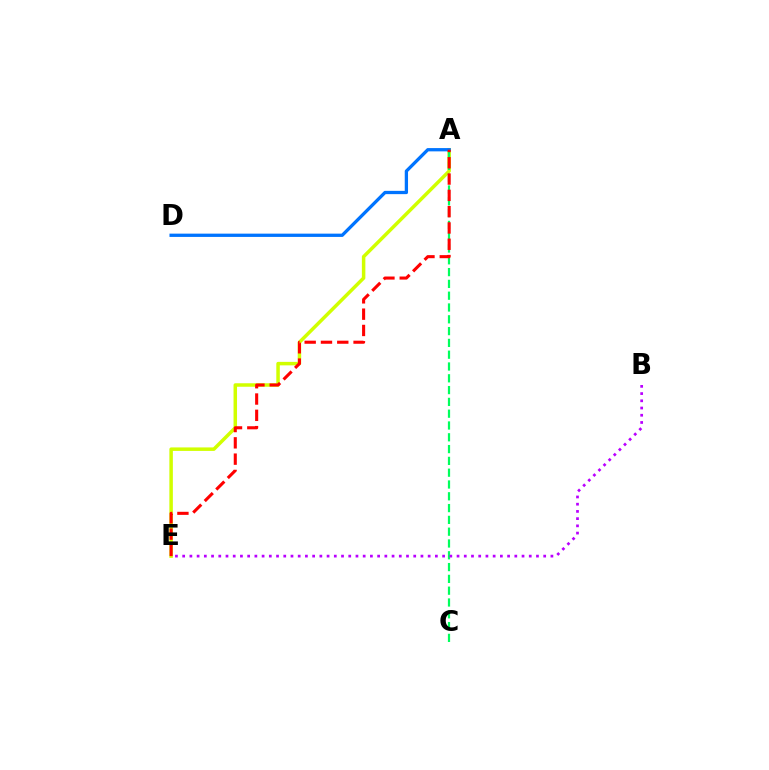{('A', 'E'): [{'color': '#d1ff00', 'line_style': 'solid', 'thickness': 2.52}, {'color': '#ff0000', 'line_style': 'dashed', 'thickness': 2.21}], ('A', 'C'): [{'color': '#00ff5c', 'line_style': 'dashed', 'thickness': 1.6}], ('A', 'D'): [{'color': '#0074ff', 'line_style': 'solid', 'thickness': 2.36}], ('B', 'E'): [{'color': '#b900ff', 'line_style': 'dotted', 'thickness': 1.96}]}